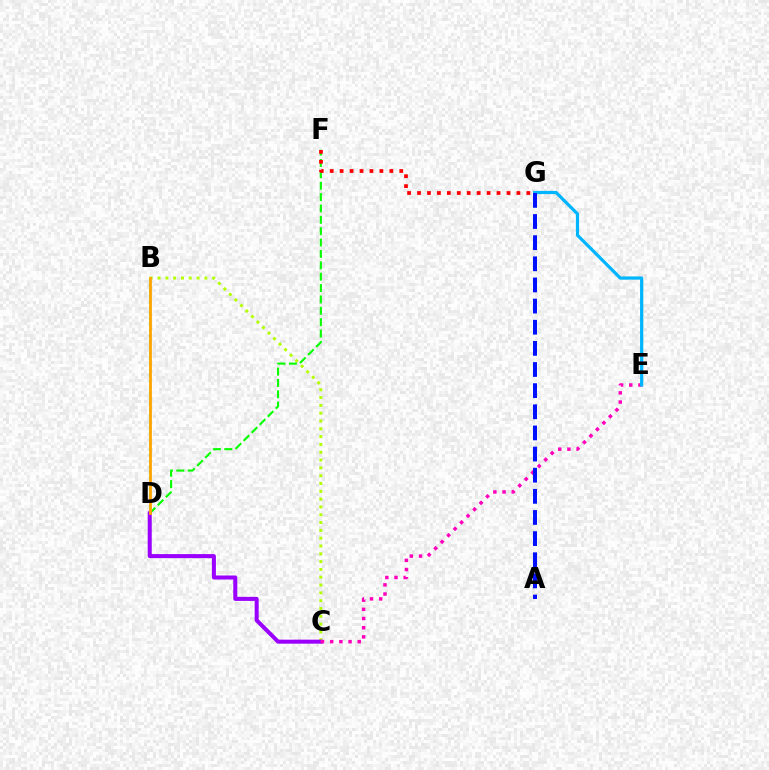{('B', 'C'): [{'color': '#b3ff00', 'line_style': 'dotted', 'thickness': 2.12}], ('D', 'F'): [{'color': '#08ff00', 'line_style': 'dashed', 'thickness': 1.54}], ('B', 'D'): [{'color': '#00ff9d', 'line_style': 'dotted', 'thickness': 1.54}, {'color': '#ffa500', 'line_style': 'solid', 'thickness': 2.02}], ('C', 'D'): [{'color': '#9b00ff', 'line_style': 'solid', 'thickness': 2.9}], ('F', 'G'): [{'color': '#ff0000', 'line_style': 'dotted', 'thickness': 2.7}], ('C', 'E'): [{'color': '#ff00bd', 'line_style': 'dotted', 'thickness': 2.49}], ('E', 'G'): [{'color': '#00b5ff', 'line_style': 'solid', 'thickness': 2.31}], ('A', 'G'): [{'color': '#0010ff', 'line_style': 'dashed', 'thickness': 2.87}]}